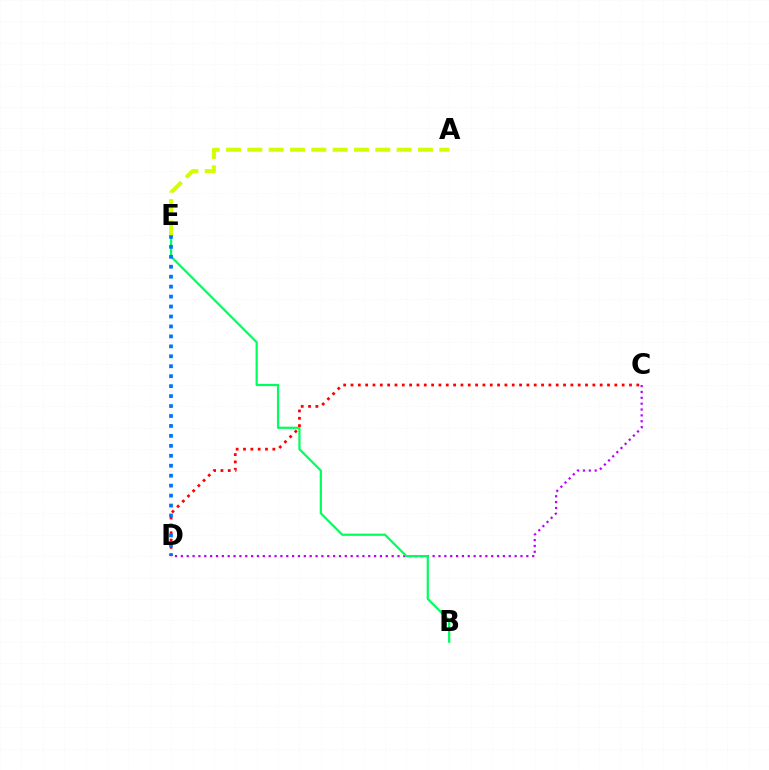{('C', 'D'): [{'color': '#b900ff', 'line_style': 'dotted', 'thickness': 1.59}, {'color': '#ff0000', 'line_style': 'dotted', 'thickness': 1.99}], ('B', 'E'): [{'color': '#00ff5c', 'line_style': 'solid', 'thickness': 1.6}], ('D', 'E'): [{'color': '#0074ff', 'line_style': 'dotted', 'thickness': 2.7}], ('A', 'E'): [{'color': '#d1ff00', 'line_style': 'dashed', 'thickness': 2.9}]}